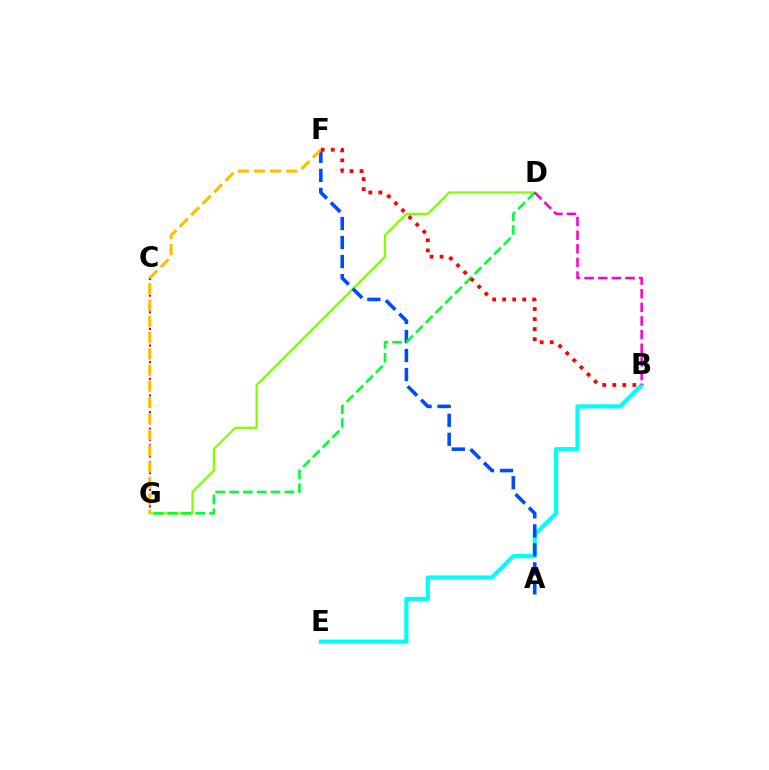{('B', 'E'): [{'color': '#00fff6', 'line_style': 'solid', 'thickness': 3.0}], ('D', 'G'): [{'color': '#84ff00', 'line_style': 'solid', 'thickness': 1.63}, {'color': '#00ff39', 'line_style': 'dashed', 'thickness': 1.88}], ('A', 'F'): [{'color': '#004bff', 'line_style': 'dashed', 'thickness': 2.58}], ('C', 'G'): [{'color': '#7200ff', 'line_style': 'dotted', 'thickness': 1.51}], ('B', 'D'): [{'color': '#ff00cf', 'line_style': 'dashed', 'thickness': 1.85}], ('F', 'G'): [{'color': '#ffbd00', 'line_style': 'dashed', 'thickness': 2.19}], ('B', 'F'): [{'color': '#ff0000', 'line_style': 'dotted', 'thickness': 2.73}]}